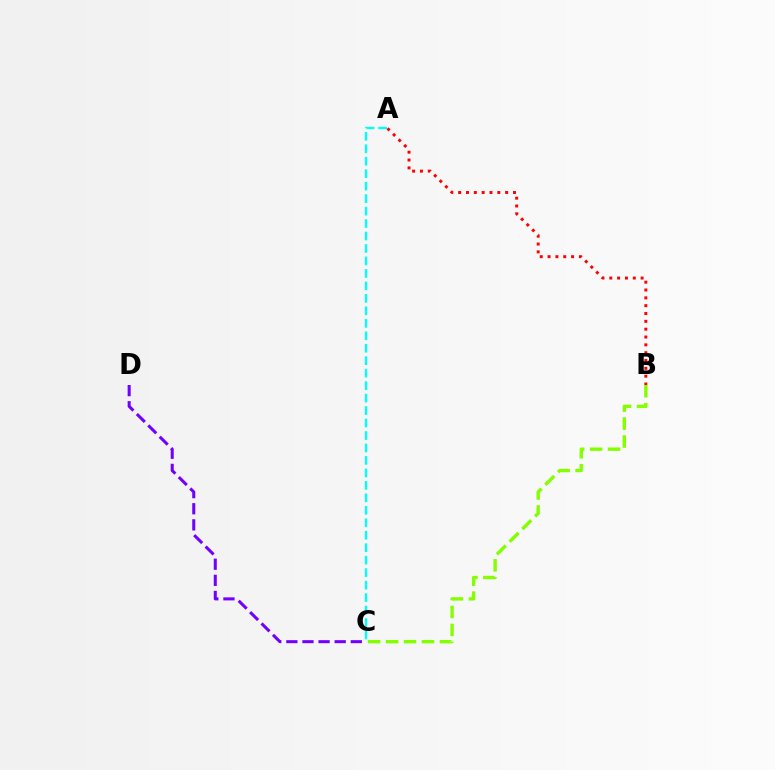{('B', 'C'): [{'color': '#84ff00', 'line_style': 'dashed', 'thickness': 2.44}], ('A', 'C'): [{'color': '#00fff6', 'line_style': 'dashed', 'thickness': 1.69}], ('C', 'D'): [{'color': '#7200ff', 'line_style': 'dashed', 'thickness': 2.19}], ('A', 'B'): [{'color': '#ff0000', 'line_style': 'dotted', 'thickness': 2.13}]}